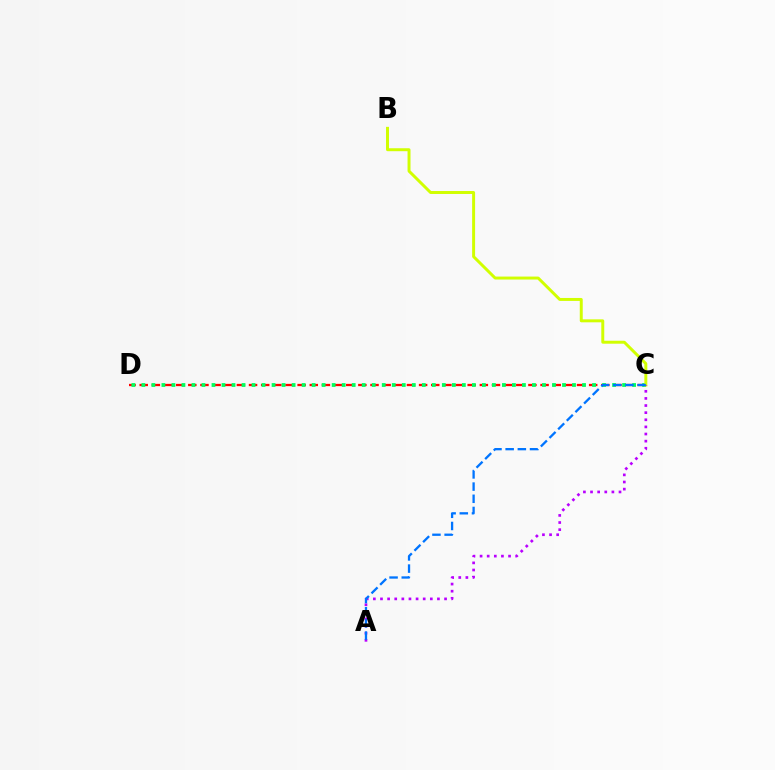{('C', 'D'): [{'color': '#ff0000', 'line_style': 'dashed', 'thickness': 1.65}, {'color': '#00ff5c', 'line_style': 'dotted', 'thickness': 2.72}], ('B', 'C'): [{'color': '#d1ff00', 'line_style': 'solid', 'thickness': 2.13}], ('A', 'C'): [{'color': '#b900ff', 'line_style': 'dotted', 'thickness': 1.93}, {'color': '#0074ff', 'line_style': 'dashed', 'thickness': 1.65}]}